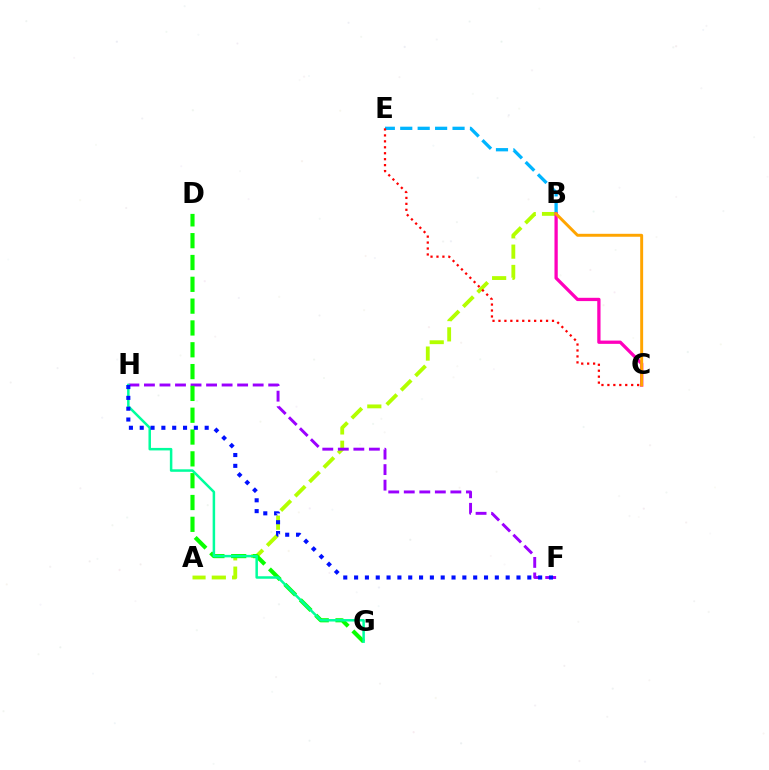{('B', 'E'): [{'color': '#00b5ff', 'line_style': 'dashed', 'thickness': 2.37}], ('A', 'B'): [{'color': '#b3ff00', 'line_style': 'dashed', 'thickness': 2.76}], ('B', 'C'): [{'color': '#ff00bd', 'line_style': 'solid', 'thickness': 2.36}, {'color': '#ffa500', 'line_style': 'solid', 'thickness': 2.12}], ('F', 'H'): [{'color': '#9b00ff', 'line_style': 'dashed', 'thickness': 2.11}, {'color': '#0010ff', 'line_style': 'dotted', 'thickness': 2.94}], ('D', 'G'): [{'color': '#08ff00', 'line_style': 'dashed', 'thickness': 2.96}], ('G', 'H'): [{'color': '#00ff9d', 'line_style': 'solid', 'thickness': 1.8}], ('C', 'E'): [{'color': '#ff0000', 'line_style': 'dotted', 'thickness': 1.62}]}